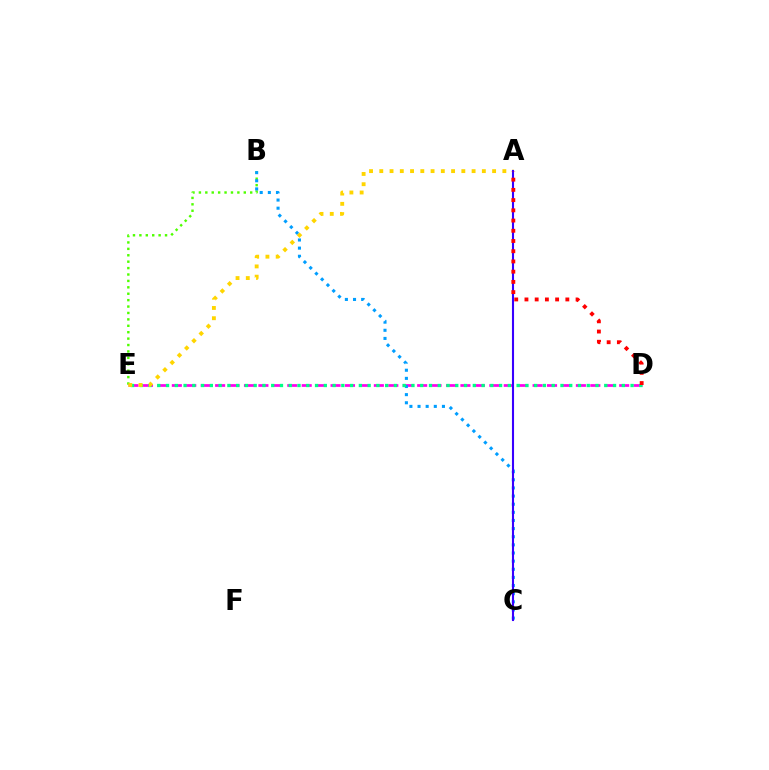{('B', 'E'): [{'color': '#4fff00', 'line_style': 'dotted', 'thickness': 1.74}], ('D', 'E'): [{'color': '#ff00ed', 'line_style': 'dashed', 'thickness': 1.96}, {'color': '#00ff86', 'line_style': 'dotted', 'thickness': 2.38}], ('B', 'C'): [{'color': '#009eff', 'line_style': 'dotted', 'thickness': 2.21}], ('A', 'E'): [{'color': '#ffd500', 'line_style': 'dotted', 'thickness': 2.79}], ('A', 'C'): [{'color': '#3700ff', 'line_style': 'solid', 'thickness': 1.51}], ('A', 'D'): [{'color': '#ff0000', 'line_style': 'dotted', 'thickness': 2.78}]}